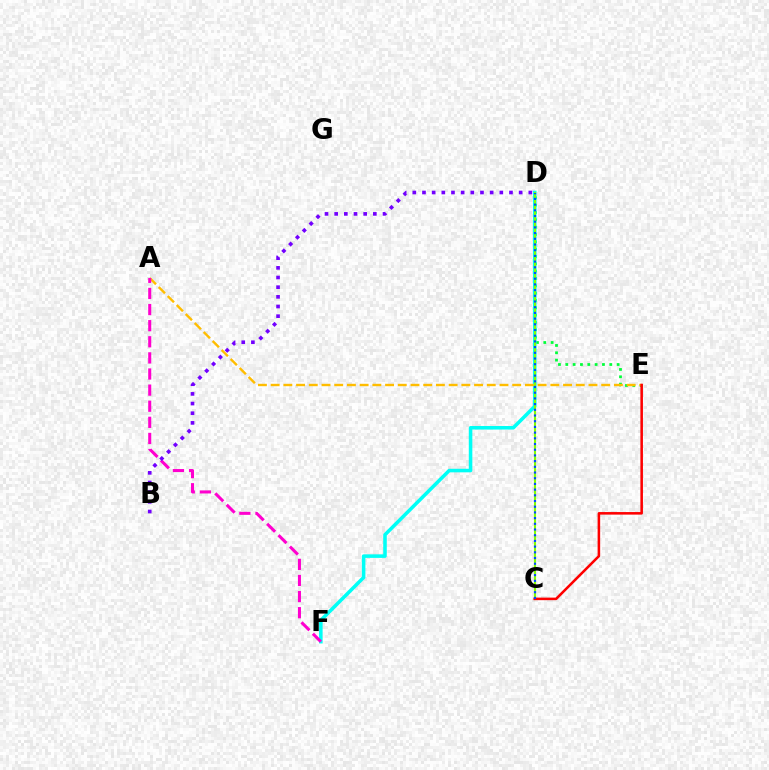{('D', 'E'): [{'color': '#00ff39', 'line_style': 'dotted', 'thickness': 1.99}], ('D', 'F'): [{'color': '#00fff6', 'line_style': 'solid', 'thickness': 2.56}], ('A', 'E'): [{'color': '#ffbd00', 'line_style': 'dashed', 'thickness': 1.73}], ('C', 'D'): [{'color': '#84ff00', 'line_style': 'solid', 'thickness': 1.51}, {'color': '#004bff', 'line_style': 'dotted', 'thickness': 1.55}], ('A', 'F'): [{'color': '#ff00cf', 'line_style': 'dashed', 'thickness': 2.19}], ('C', 'E'): [{'color': '#ff0000', 'line_style': 'solid', 'thickness': 1.84}], ('B', 'D'): [{'color': '#7200ff', 'line_style': 'dotted', 'thickness': 2.63}]}